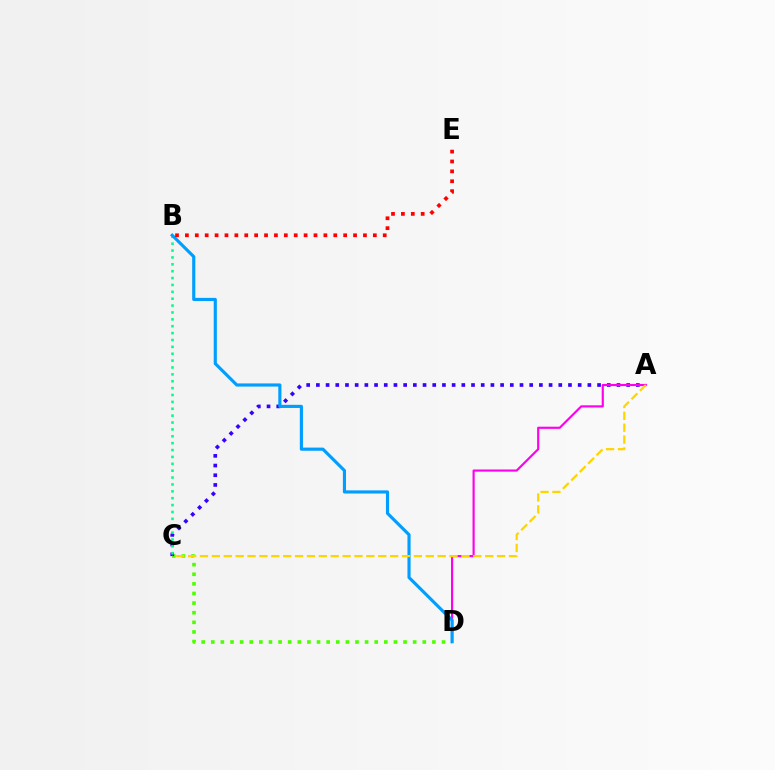{('C', 'D'): [{'color': '#4fff00', 'line_style': 'dotted', 'thickness': 2.61}], ('A', 'C'): [{'color': '#3700ff', 'line_style': 'dotted', 'thickness': 2.63}, {'color': '#ffd500', 'line_style': 'dashed', 'thickness': 1.61}], ('A', 'D'): [{'color': '#ff00ed', 'line_style': 'solid', 'thickness': 1.55}], ('B', 'C'): [{'color': '#00ff86', 'line_style': 'dotted', 'thickness': 1.87}], ('B', 'D'): [{'color': '#009eff', 'line_style': 'solid', 'thickness': 2.26}], ('B', 'E'): [{'color': '#ff0000', 'line_style': 'dotted', 'thickness': 2.69}]}